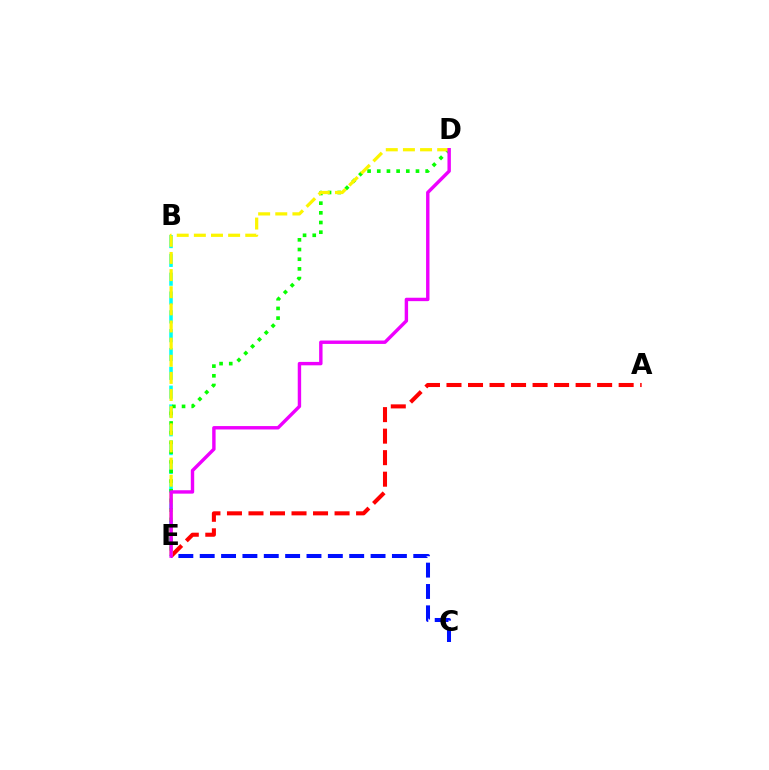{('B', 'E'): [{'color': '#00fff6', 'line_style': 'dashed', 'thickness': 2.56}], ('D', 'E'): [{'color': '#08ff00', 'line_style': 'dotted', 'thickness': 2.63}, {'color': '#fcf500', 'line_style': 'dashed', 'thickness': 2.33}, {'color': '#ee00ff', 'line_style': 'solid', 'thickness': 2.45}], ('A', 'E'): [{'color': '#ff0000', 'line_style': 'dashed', 'thickness': 2.92}], ('C', 'E'): [{'color': '#0010ff', 'line_style': 'dashed', 'thickness': 2.9}]}